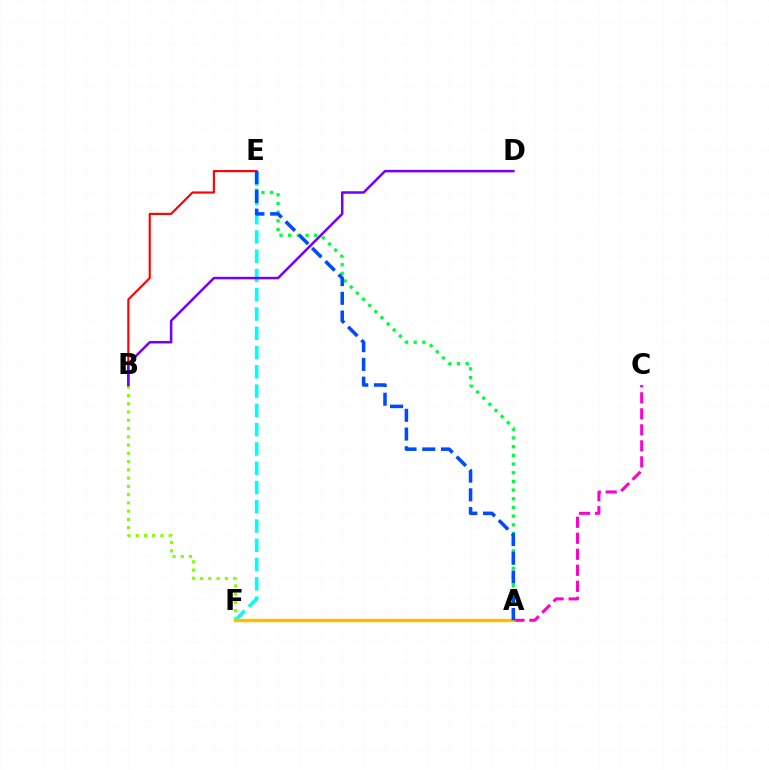{('B', 'E'): [{'color': '#ff0000', 'line_style': 'solid', 'thickness': 1.54}], ('B', 'F'): [{'color': '#84ff00', 'line_style': 'dotted', 'thickness': 2.24}], ('E', 'F'): [{'color': '#00fff6', 'line_style': 'dashed', 'thickness': 2.62}], ('A', 'E'): [{'color': '#00ff39', 'line_style': 'dotted', 'thickness': 2.36}, {'color': '#004bff', 'line_style': 'dashed', 'thickness': 2.55}], ('A', 'C'): [{'color': '#ff00cf', 'line_style': 'dashed', 'thickness': 2.17}], ('A', 'F'): [{'color': '#ffbd00', 'line_style': 'solid', 'thickness': 2.46}], ('B', 'D'): [{'color': '#7200ff', 'line_style': 'solid', 'thickness': 1.79}]}